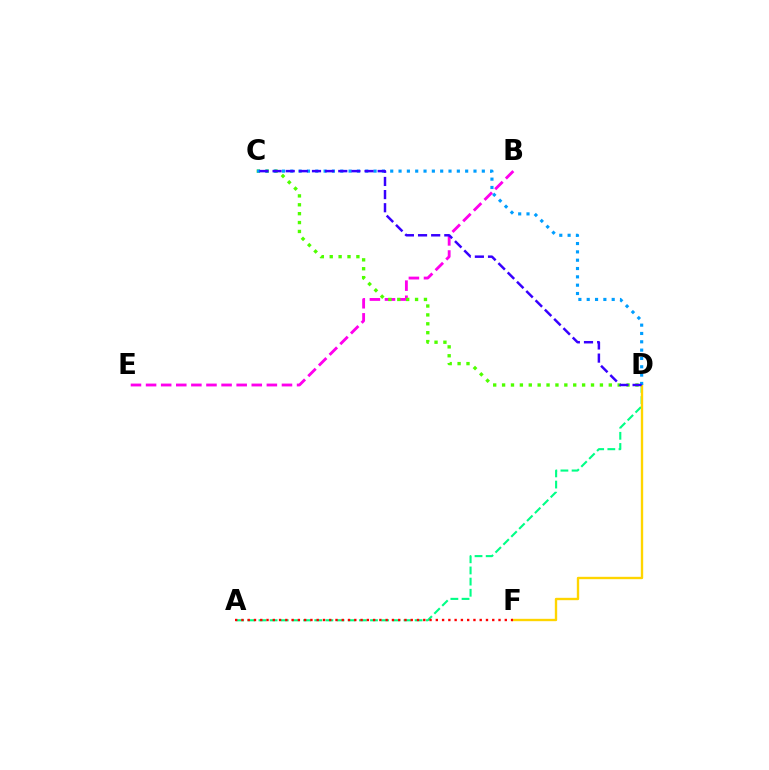{('B', 'E'): [{'color': '#ff00ed', 'line_style': 'dashed', 'thickness': 2.05}], ('C', 'D'): [{'color': '#4fff00', 'line_style': 'dotted', 'thickness': 2.42}, {'color': '#009eff', 'line_style': 'dotted', 'thickness': 2.26}, {'color': '#3700ff', 'line_style': 'dashed', 'thickness': 1.79}], ('A', 'D'): [{'color': '#00ff86', 'line_style': 'dashed', 'thickness': 1.52}], ('D', 'F'): [{'color': '#ffd500', 'line_style': 'solid', 'thickness': 1.7}], ('A', 'F'): [{'color': '#ff0000', 'line_style': 'dotted', 'thickness': 1.7}]}